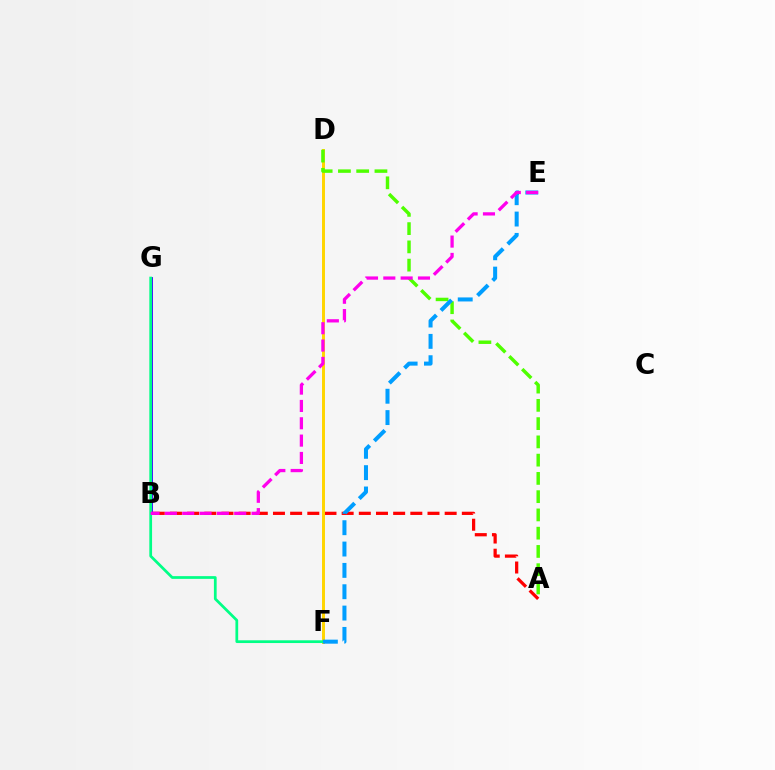{('A', 'B'): [{'color': '#ff0000', 'line_style': 'dashed', 'thickness': 2.33}], ('B', 'G'): [{'color': '#3700ff', 'line_style': 'solid', 'thickness': 2.04}], ('D', 'F'): [{'color': '#ffd500', 'line_style': 'solid', 'thickness': 2.13}], ('A', 'D'): [{'color': '#4fff00', 'line_style': 'dashed', 'thickness': 2.48}], ('F', 'G'): [{'color': '#00ff86', 'line_style': 'solid', 'thickness': 1.97}], ('E', 'F'): [{'color': '#009eff', 'line_style': 'dashed', 'thickness': 2.9}], ('B', 'E'): [{'color': '#ff00ed', 'line_style': 'dashed', 'thickness': 2.35}]}